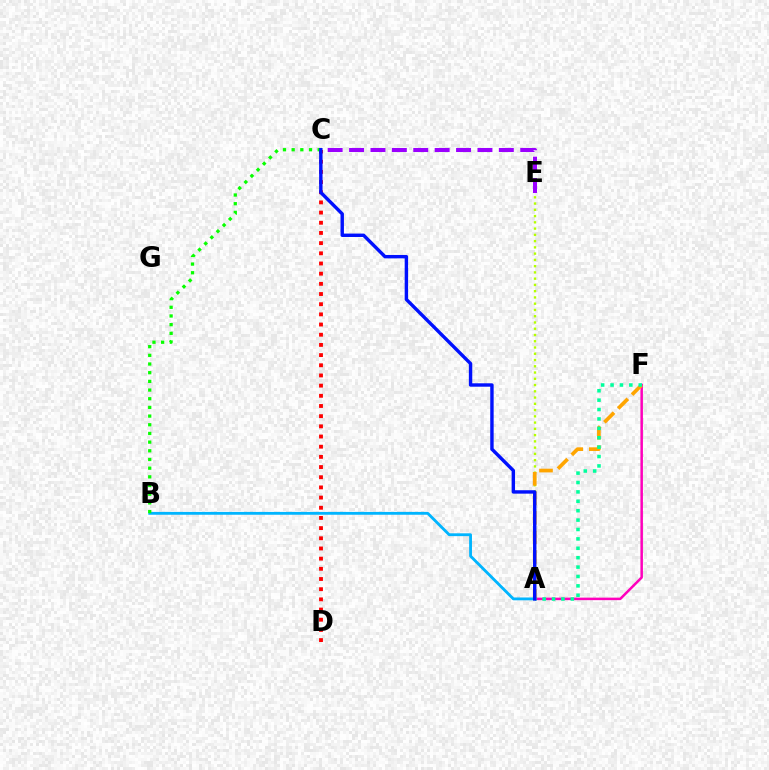{('A', 'F'): [{'color': '#ff00bd', 'line_style': 'solid', 'thickness': 1.81}, {'color': '#ffa500', 'line_style': 'dashed', 'thickness': 2.66}, {'color': '#00ff9d', 'line_style': 'dotted', 'thickness': 2.55}], ('C', 'D'): [{'color': '#ff0000', 'line_style': 'dotted', 'thickness': 2.77}], ('A', 'E'): [{'color': '#b3ff00', 'line_style': 'dotted', 'thickness': 1.7}], ('A', 'B'): [{'color': '#00b5ff', 'line_style': 'solid', 'thickness': 2.04}], ('C', 'E'): [{'color': '#9b00ff', 'line_style': 'dashed', 'thickness': 2.91}], ('B', 'C'): [{'color': '#08ff00', 'line_style': 'dotted', 'thickness': 2.36}], ('A', 'C'): [{'color': '#0010ff', 'line_style': 'solid', 'thickness': 2.45}]}